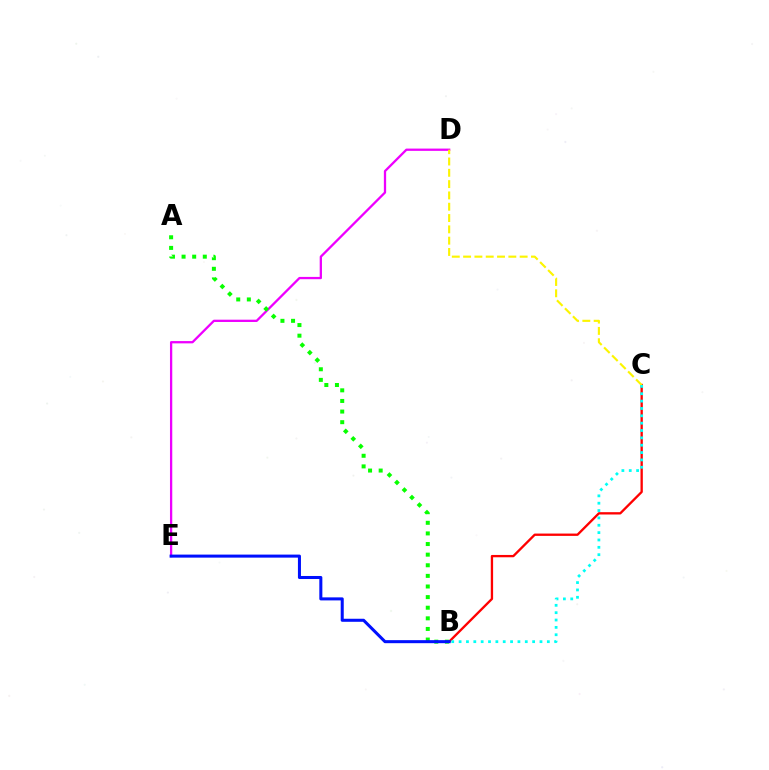{('D', 'E'): [{'color': '#ee00ff', 'line_style': 'solid', 'thickness': 1.65}], ('B', 'C'): [{'color': '#ff0000', 'line_style': 'solid', 'thickness': 1.67}, {'color': '#00fff6', 'line_style': 'dotted', 'thickness': 2.0}], ('C', 'D'): [{'color': '#fcf500', 'line_style': 'dashed', 'thickness': 1.54}], ('A', 'B'): [{'color': '#08ff00', 'line_style': 'dotted', 'thickness': 2.88}], ('B', 'E'): [{'color': '#0010ff', 'line_style': 'solid', 'thickness': 2.19}]}